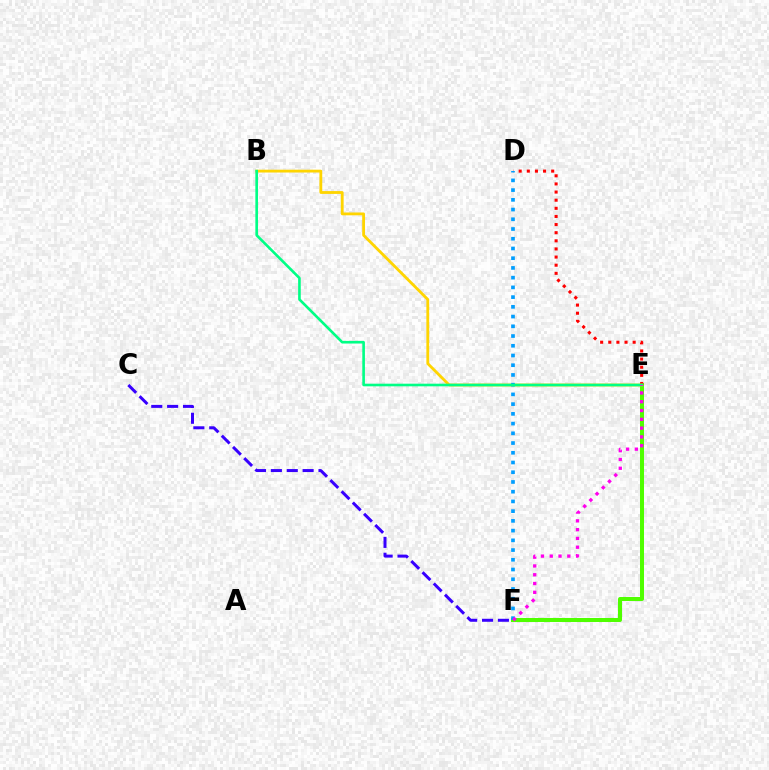{('E', 'F'): [{'color': '#4fff00', 'line_style': 'solid', 'thickness': 2.89}, {'color': '#ff00ed', 'line_style': 'dotted', 'thickness': 2.39}], ('C', 'F'): [{'color': '#3700ff', 'line_style': 'dashed', 'thickness': 2.16}], ('D', 'E'): [{'color': '#ff0000', 'line_style': 'dotted', 'thickness': 2.21}], ('B', 'E'): [{'color': '#ffd500', 'line_style': 'solid', 'thickness': 2.03}, {'color': '#00ff86', 'line_style': 'solid', 'thickness': 1.89}], ('D', 'F'): [{'color': '#009eff', 'line_style': 'dotted', 'thickness': 2.64}]}